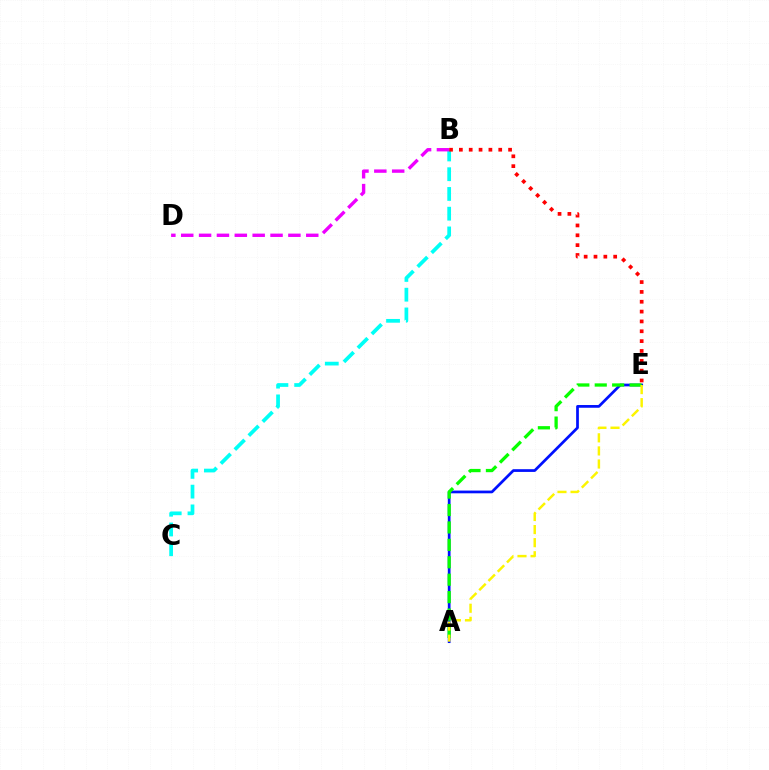{('A', 'E'): [{'color': '#0010ff', 'line_style': 'solid', 'thickness': 1.96}, {'color': '#08ff00', 'line_style': 'dashed', 'thickness': 2.37}, {'color': '#fcf500', 'line_style': 'dashed', 'thickness': 1.78}], ('B', 'C'): [{'color': '#00fff6', 'line_style': 'dashed', 'thickness': 2.68}], ('B', 'E'): [{'color': '#ff0000', 'line_style': 'dotted', 'thickness': 2.67}], ('B', 'D'): [{'color': '#ee00ff', 'line_style': 'dashed', 'thickness': 2.43}]}